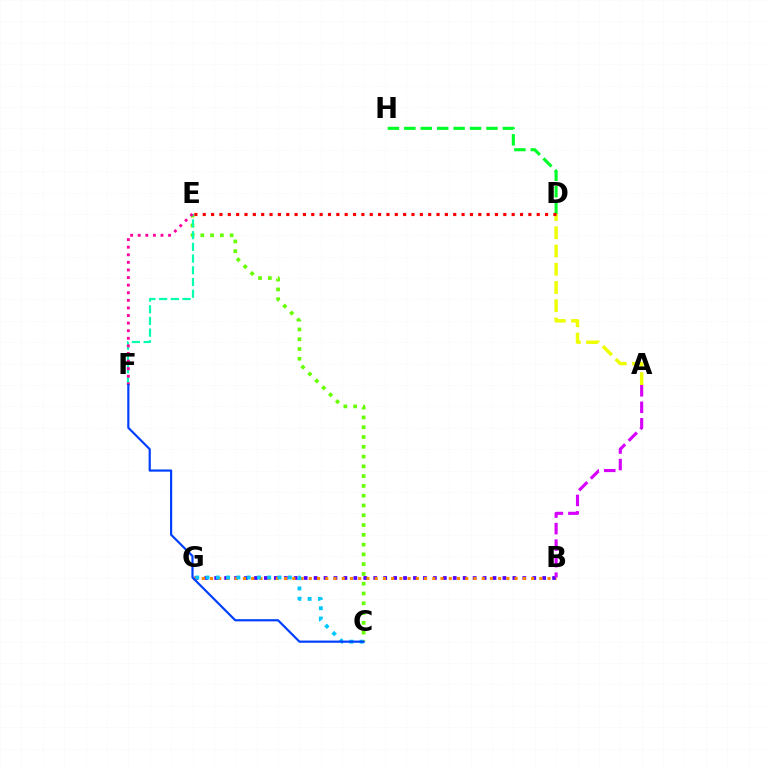{('B', 'G'): [{'color': '#4f00ff', 'line_style': 'dotted', 'thickness': 2.7}, {'color': '#ff8800', 'line_style': 'dotted', 'thickness': 2.24}], ('C', 'G'): [{'color': '#00c7ff', 'line_style': 'dotted', 'thickness': 2.8}], ('A', 'D'): [{'color': '#eeff00', 'line_style': 'dashed', 'thickness': 2.48}], ('C', 'E'): [{'color': '#66ff00', 'line_style': 'dotted', 'thickness': 2.66}], ('E', 'F'): [{'color': '#00ffaf', 'line_style': 'dashed', 'thickness': 1.59}, {'color': '#ff00a0', 'line_style': 'dotted', 'thickness': 2.06}], ('A', 'B'): [{'color': '#d600ff', 'line_style': 'dashed', 'thickness': 2.25}], ('D', 'H'): [{'color': '#00ff27', 'line_style': 'dashed', 'thickness': 2.23}], ('D', 'E'): [{'color': '#ff0000', 'line_style': 'dotted', 'thickness': 2.27}], ('C', 'F'): [{'color': '#003fff', 'line_style': 'solid', 'thickness': 1.58}]}